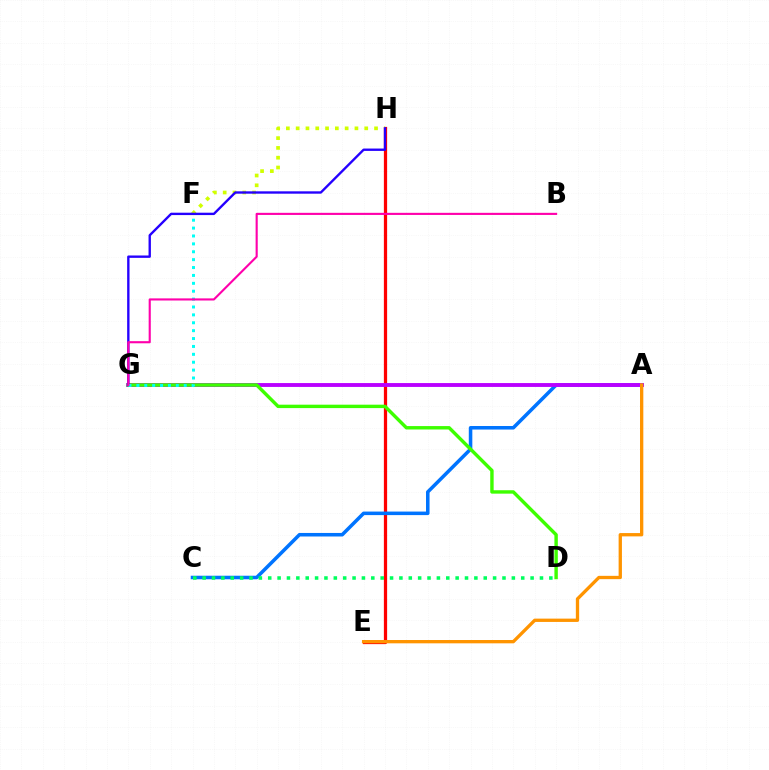{('E', 'H'): [{'color': '#ff0000', 'line_style': 'solid', 'thickness': 2.33}], ('A', 'C'): [{'color': '#0074ff', 'line_style': 'solid', 'thickness': 2.55}], ('A', 'G'): [{'color': '#b900ff', 'line_style': 'solid', 'thickness': 2.78}], ('A', 'E'): [{'color': '#ff9400', 'line_style': 'solid', 'thickness': 2.39}], ('F', 'H'): [{'color': '#d1ff00', 'line_style': 'dotted', 'thickness': 2.66}], ('D', 'G'): [{'color': '#3dff00', 'line_style': 'solid', 'thickness': 2.46}], ('C', 'D'): [{'color': '#00ff5c', 'line_style': 'dotted', 'thickness': 2.55}], ('G', 'H'): [{'color': '#2500ff', 'line_style': 'solid', 'thickness': 1.71}], ('F', 'G'): [{'color': '#00fff6', 'line_style': 'dotted', 'thickness': 2.14}], ('B', 'G'): [{'color': '#ff00ac', 'line_style': 'solid', 'thickness': 1.53}]}